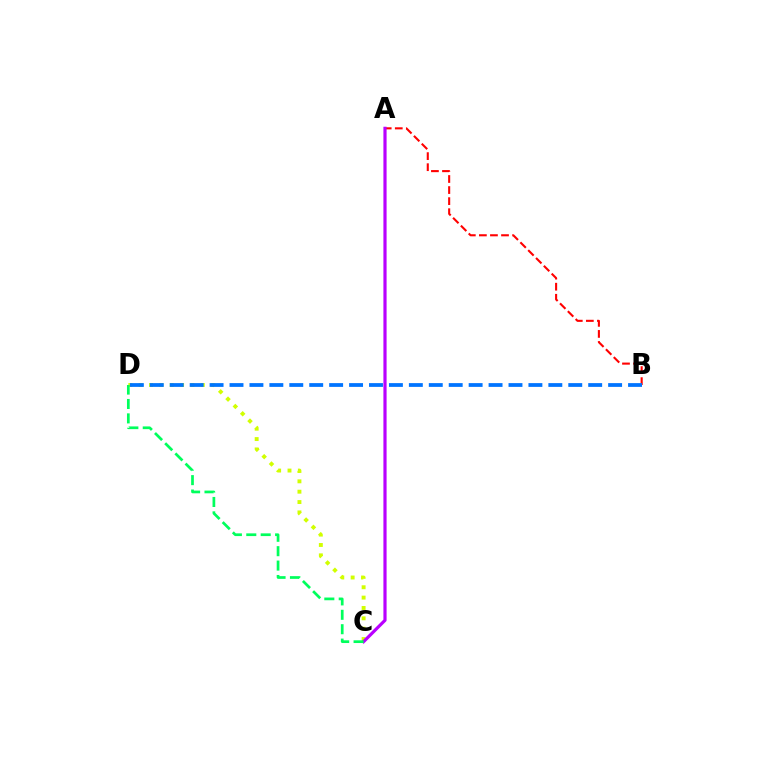{('A', 'B'): [{'color': '#ff0000', 'line_style': 'dashed', 'thickness': 1.5}], ('C', 'D'): [{'color': '#d1ff00', 'line_style': 'dotted', 'thickness': 2.81}, {'color': '#00ff5c', 'line_style': 'dashed', 'thickness': 1.96}], ('B', 'D'): [{'color': '#0074ff', 'line_style': 'dashed', 'thickness': 2.71}], ('A', 'C'): [{'color': '#b900ff', 'line_style': 'solid', 'thickness': 2.29}]}